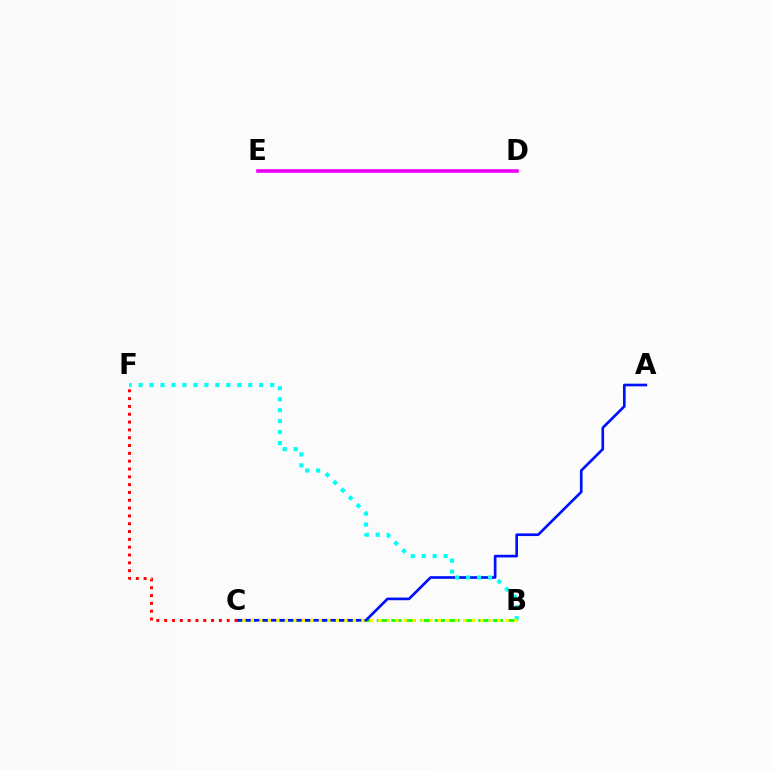{('B', 'C'): [{'color': '#08ff00', 'line_style': 'dashed', 'thickness': 1.97}, {'color': '#fcf500', 'line_style': 'dotted', 'thickness': 2.31}], ('A', 'C'): [{'color': '#0010ff', 'line_style': 'solid', 'thickness': 1.92}], ('C', 'F'): [{'color': '#ff0000', 'line_style': 'dotted', 'thickness': 2.12}], ('B', 'F'): [{'color': '#00fff6', 'line_style': 'dotted', 'thickness': 2.98}], ('D', 'E'): [{'color': '#ee00ff', 'line_style': 'solid', 'thickness': 2.6}]}